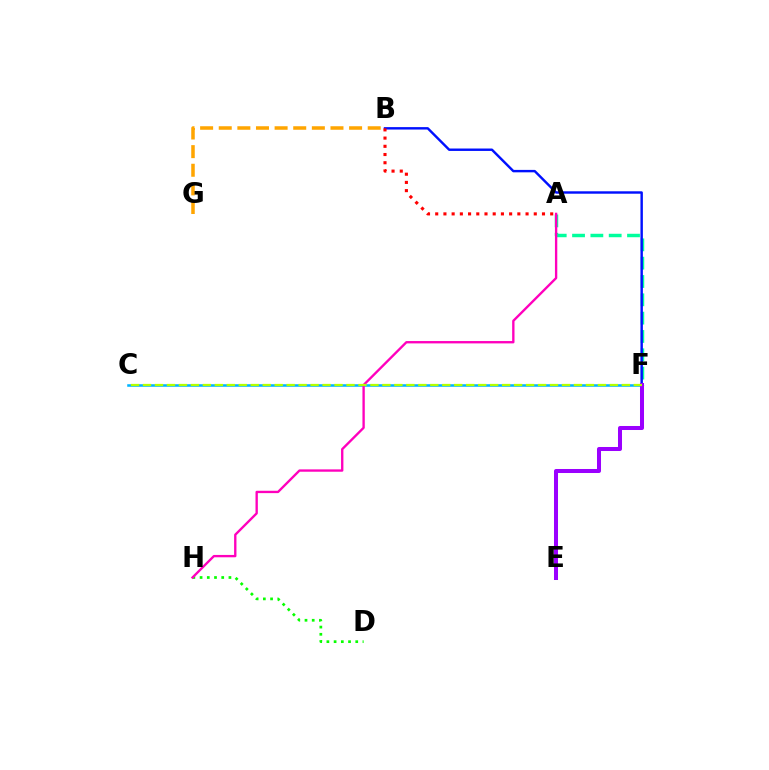{('D', 'H'): [{'color': '#08ff00', 'line_style': 'dotted', 'thickness': 1.96}], ('B', 'G'): [{'color': '#ffa500', 'line_style': 'dashed', 'thickness': 2.53}], ('A', 'F'): [{'color': '#00ff9d', 'line_style': 'dashed', 'thickness': 2.49}], ('C', 'F'): [{'color': '#00b5ff', 'line_style': 'solid', 'thickness': 1.83}, {'color': '#b3ff00', 'line_style': 'dashed', 'thickness': 1.63}], ('A', 'H'): [{'color': '#ff00bd', 'line_style': 'solid', 'thickness': 1.69}], ('B', 'F'): [{'color': '#0010ff', 'line_style': 'solid', 'thickness': 1.75}], ('E', 'F'): [{'color': '#9b00ff', 'line_style': 'solid', 'thickness': 2.89}], ('A', 'B'): [{'color': '#ff0000', 'line_style': 'dotted', 'thickness': 2.23}]}